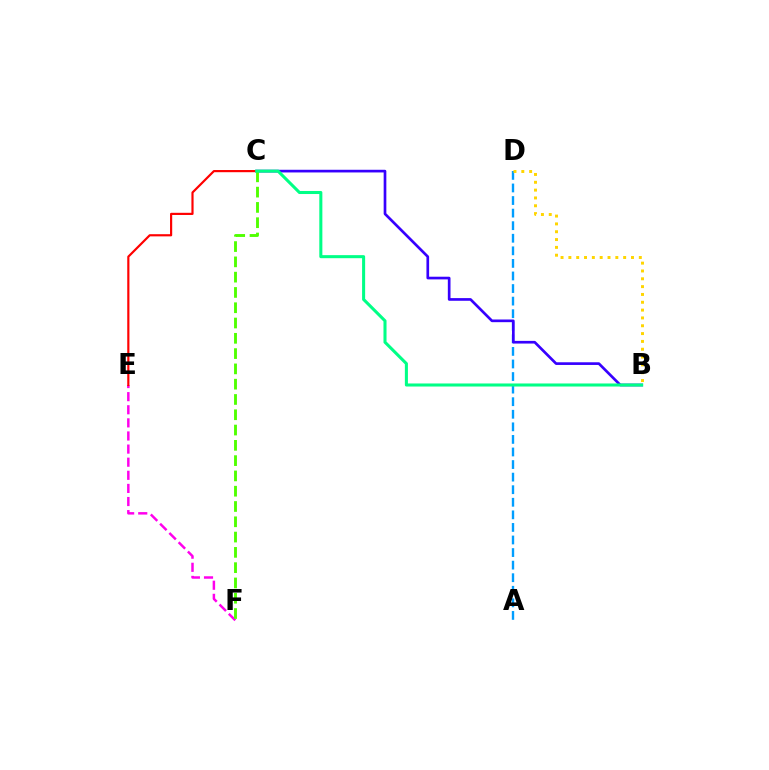{('A', 'D'): [{'color': '#009eff', 'line_style': 'dashed', 'thickness': 1.71}], ('E', 'F'): [{'color': '#ff00ed', 'line_style': 'dashed', 'thickness': 1.78}], ('B', 'C'): [{'color': '#3700ff', 'line_style': 'solid', 'thickness': 1.93}, {'color': '#00ff86', 'line_style': 'solid', 'thickness': 2.2}], ('B', 'D'): [{'color': '#ffd500', 'line_style': 'dotted', 'thickness': 2.13}], ('C', 'E'): [{'color': '#ff0000', 'line_style': 'solid', 'thickness': 1.57}], ('C', 'F'): [{'color': '#4fff00', 'line_style': 'dashed', 'thickness': 2.08}]}